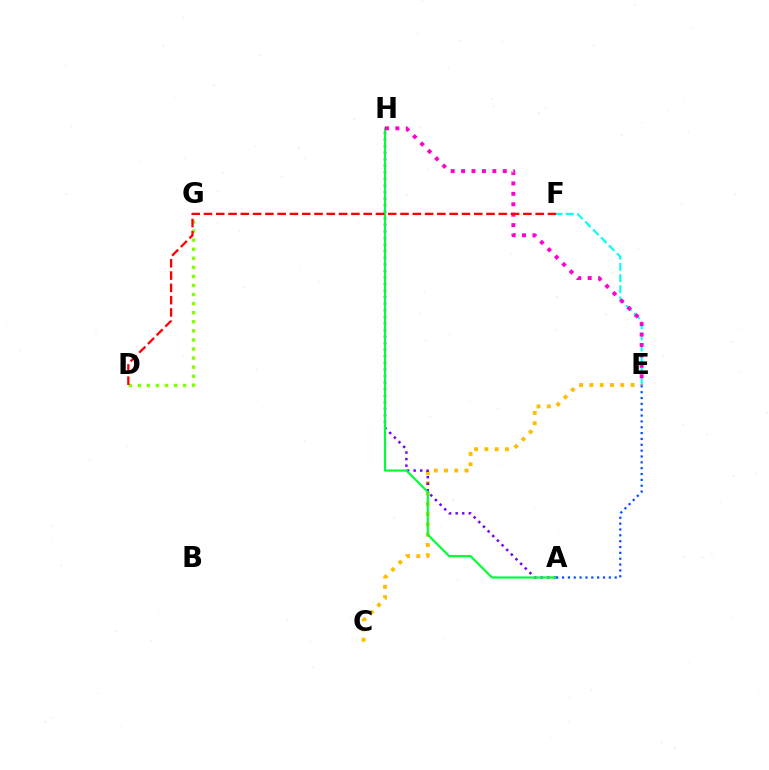{('E', 'F'): [{'color': '#00fff6', 'line_style': 'dashed', 'thickness': 1.52}], ('C', 'E'): [{'color': '#ffbd00', 'line_style': 'dotted', 'thickness': 2.8}], ('A', 'H'): [{'color': '#7200ff', 'line_style': 'dotted', 'thickness': 1.78}, {'color': '#00ff39', 'line_style': 'solid', 'thickness': 1.58}], ('E', 'H'): [{'color': '#ff00cf', 'line_style': 'dotted', 'thickness': 2.83}], ('D', 'G'): [{'color': '#84ff00', 'line_style': 'dotted', 'thickness': 2.46}], ('D', 'F'): [{'color': '#ff0000', 'line_style': 'dashed', 'thickness': 1.67}], ('A', 'E'): [{'color': '#004bff', 'line_style': 'dotted', 'thickness': 1.59}]}